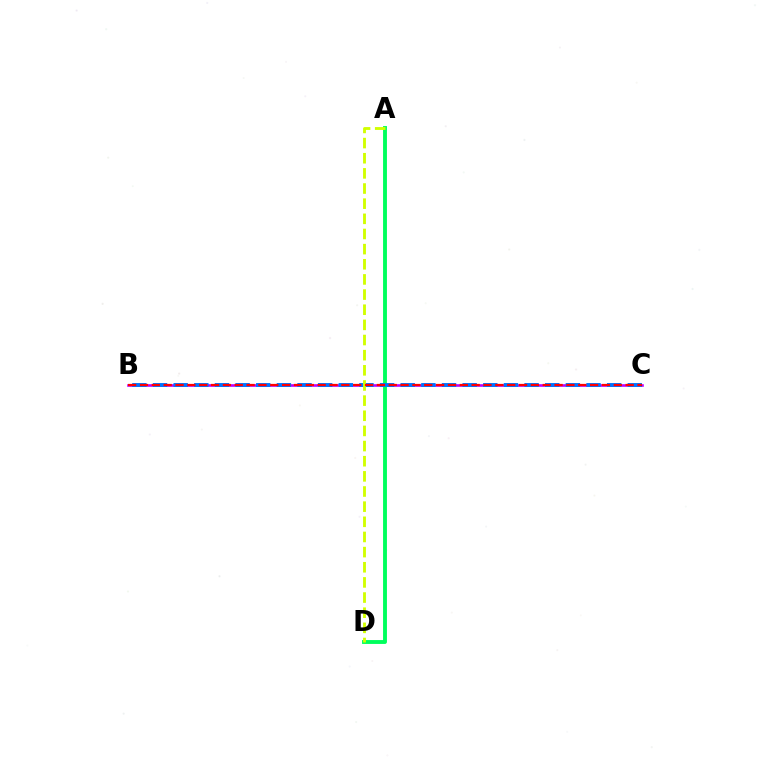{('B', 'C'): [{'color': '#b900ff', 'line_style': 'solid', 'thickness': 1.88}, {'color': '#0074ff', 'line_style': 'dashed', 'thickness': 2.8}, {'color': '#ff0000', 'line_style': 'dashed', 'thickness': 1.61}], ('A', 'D'): [{'color': '#00ff5c', 'line_style': 'solid', 'thickness': 2.79}, {'color': '#d1ff00', 'line_style': 'dashed', 'thickness': 2.06}]}